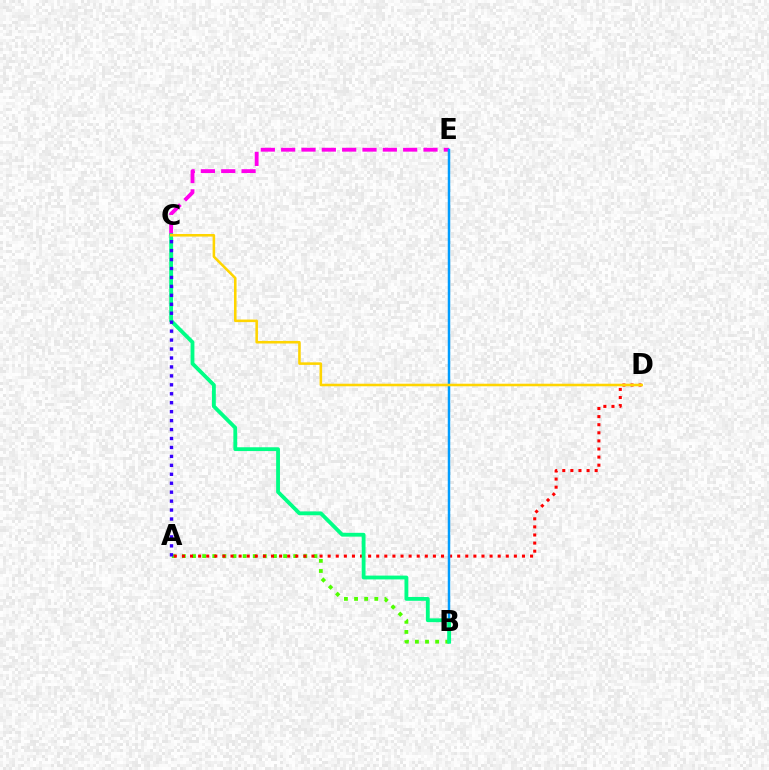{('A', 'B'): [{'color': '#4fff00', 'line_style': 'dotted', 'thickness': 2.75}], ('C', 'E'): [{'color': '#ff00ed', 'line_style': 'dashed', 'thickness': 2.76}], ('A', 'D'): [{'color': '#ff0000', 'line_style': 'dotted', 'thickness': 2.2}], ('B', 'E'): [{'color': '#009eff', 'line_style': 'solid', 'thickness': 1.78}], ('B', 'C'): [{'color': '#00ff86', 'line_style': 'solid', 'thickness': 2.75}], ('A', 'C'): [{'color': '#3700ff', 'line_style': 'dotted', 'thickness': 2.43}], ('C', 'D'): [{'color': '#ffd500', 'line_style': 'solid', 'thickness': 1.84}]}